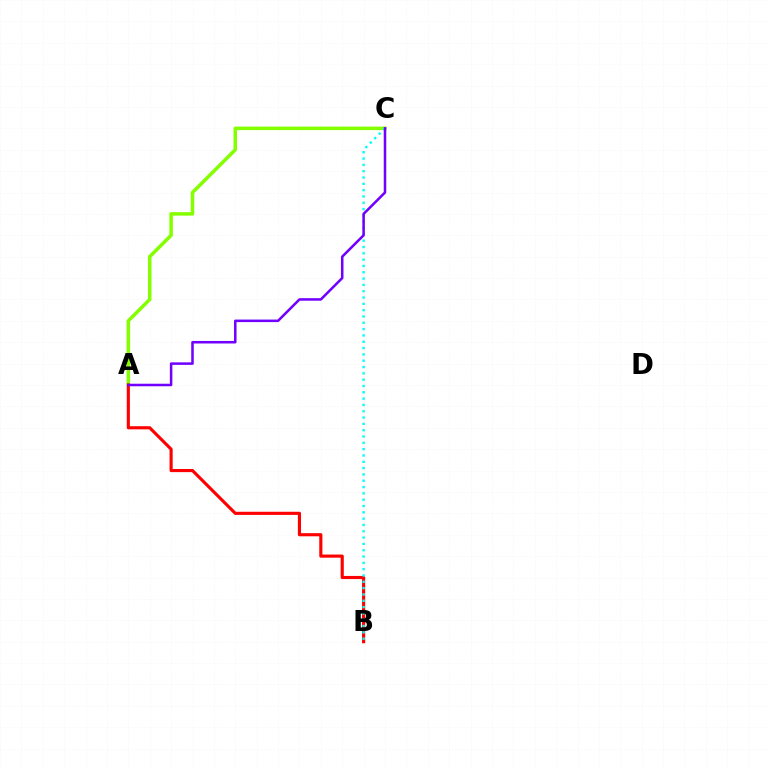{('A', 'C'): [{'color': '#84ff00', 'line_style': 'solid', 'thickness': 2.52}, {'color': '#7200ff', 'line_style': 'solid', 'thickness': 1.82}], ('A', 'B'): [{'color': '#ff0000', 'line_style': 'solid', 'thickness': 2.26}], ('B', 'C'): [{'color': '#00fff6', 'line_style': 'dotted', 'thickness': 1.72}]}